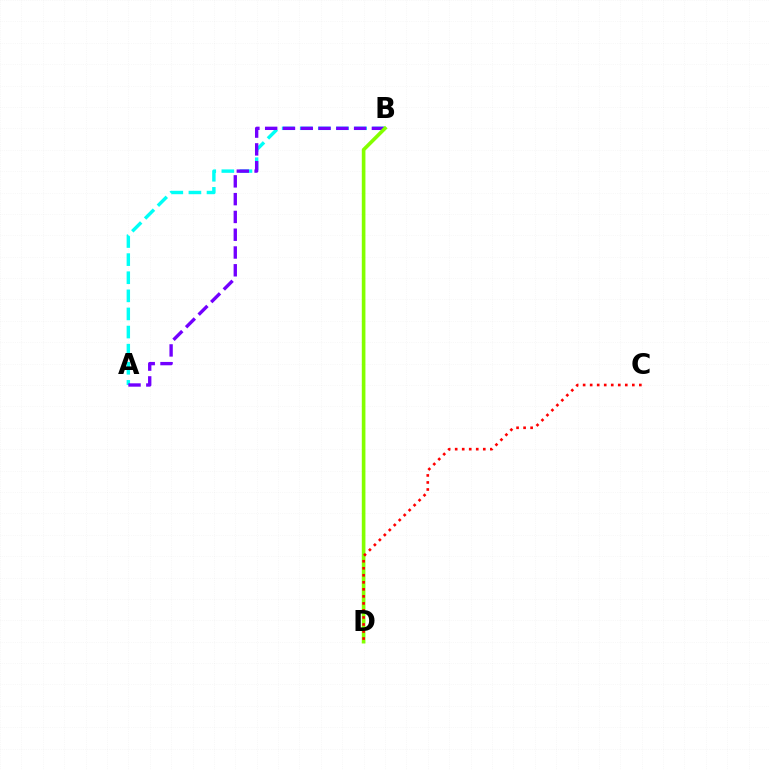{('A', 'B'): [{'color': '#00fff6', 'line_style': 'dashed', 'thickness': 2.46}, {'color': '#7200ff', 'line_style': 'dashed', 'thickness': 2.42}], ('B', 'D'): [{'color': '#84ff00', 'line_style': 'solid', 'thickness': 2.61}], ('C', 'D'): [{'color': '#ff0000', 'line_style': 'dotted', 'thickness': 1.91}]}